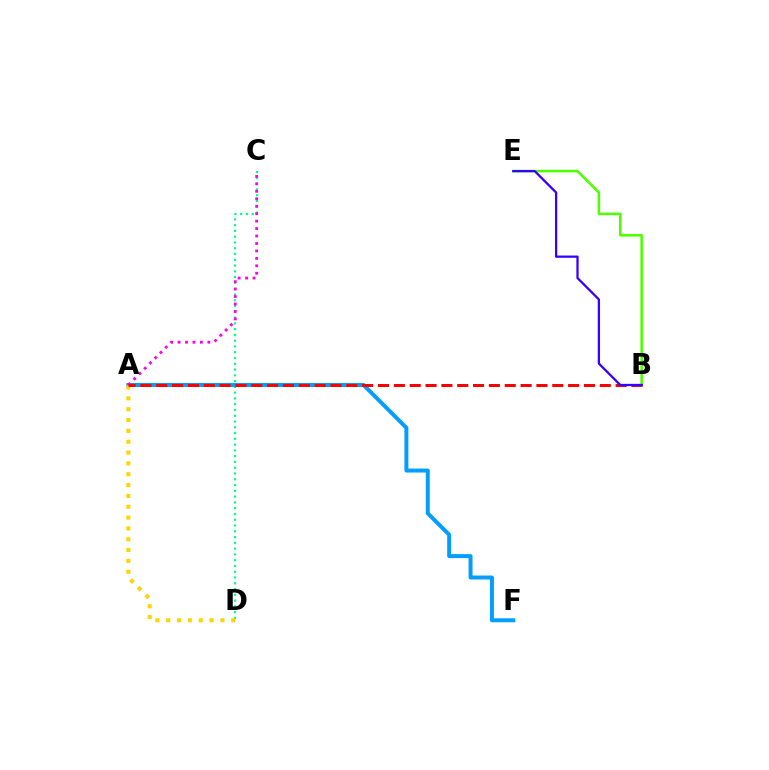{('B', 'E'): [{'color': '#4fff00', 'line_style': 'solid', 'thickness': 1.84}, {'color': '#3700ff', 'line_style': 'solid', 'thickness': 1.64}], ('C', 'D'): [{'color': '#00ff86', 'line_style': 'dotted', 'thickness': 1.57}], ('A', 'F'): [{'color': '#009eff', 'line_style': 'solid', 'thickness': 2.85}], ('A', 'C'): [{'color': '#ff00ed', 'line_style': 'dotted', 'thickness': 2.02}], ('A', 'D'): [{'color': '#ffd500', 'line_style': 'dotted', 'thickness': 2.94}], ('A', 'B'): [{'color': '#ff0000', 'line_style': 'dashed', 'thickness': 2.15}]}